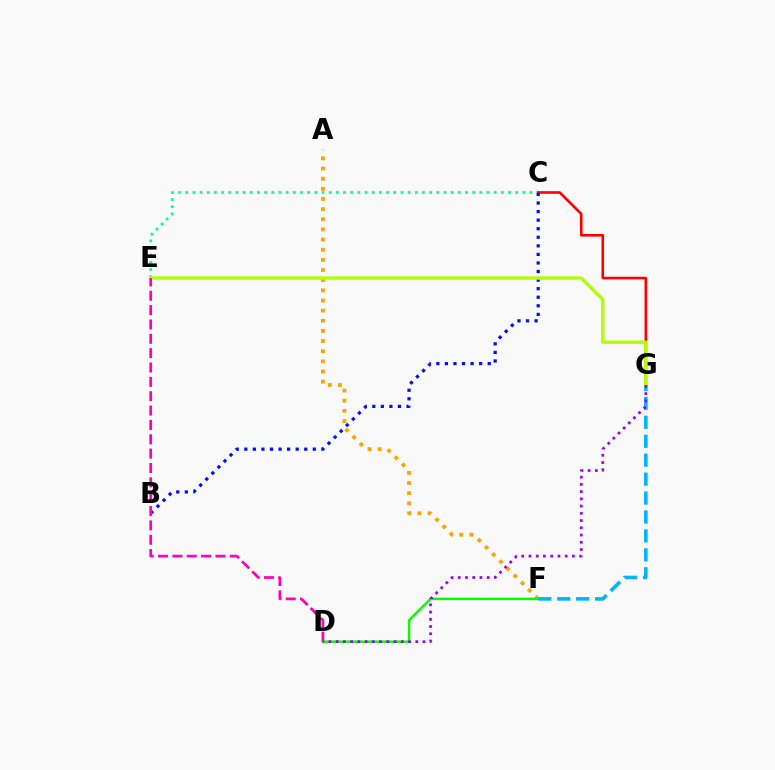{('A', 'F'): [{'color': '#ffa500', 'line_style': 'dotted', 'thickness': 2.76}], ('C', 'E'): [{'color': '#00ff9d', 'line_style': 'dotted', 'thickness': 1.95}], ('D', 'F'): [{'color': '#08ff00', 'line_style': 'solid', 'thickness': 1.79}], ('C', 'G'): [{'color': '#ff0000', 'line_style': 'solid', 'thickness': 1.89}], ('F', 'G'): [{'color': '#00b5ff', 'line_style': 'dashed', 'thickness': 2.57}], ('B', 'C'): [{'color': '#0010ff', 'line_style': 'dotted', 'thickness': 2.33}], ('E', 'G'): [{'color': '#b3ff00', 'line_style': 'solid', 'thickness': 2.44}], ('D', 'G'): [{'color': '#9b00ff', 'line_style': 'dotted', 'thickness': 1.97}], ('D', 'E'): [{'color': '#ff00bd', 'line_style': 'dashed', 'thickness': 1.95}]}